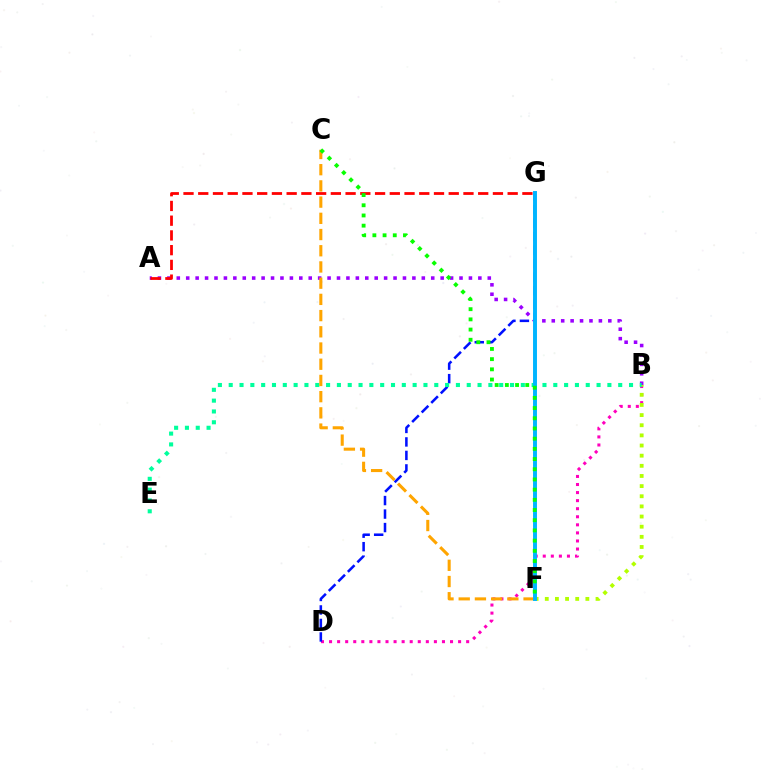{('B', 'D'): [{'color': '#ff00bd', 'line_style': 'dotted', 'thickness': 2.19}], ('B', 'F'): [{'color': '#b3ff00', 'line_style': 'dotted', 'thickness': 2.76}], ('A', 'B'): [{'color': '#9b00ff', 'line_style': 'dotted', 'thickness': 2.56}], ('A', 'G'): [{'color': '#ff0000', 'line_style': 'dashed', 'thickness': 2.0}], ('D', 'G'): [{'color': '#0010ff', 'line_style': 'dashed', 'thickness': 1.83}], ('B', 'E'): [{'color': '#00ff9d', 'line_style': 'dotted', 'thickness': 2.94}], ('C', 'F'): [{'color': '#ffa500', 'line_style': 'dashed', 'thickness': 2.2}, {'color': '#08ff00', 'line_style': 'dotted', 'thickness': 2.77}], ('F', 'G'): [{'color': '#00b5ff', 'line_style': 'solid', 'thickness': 2.83}]}